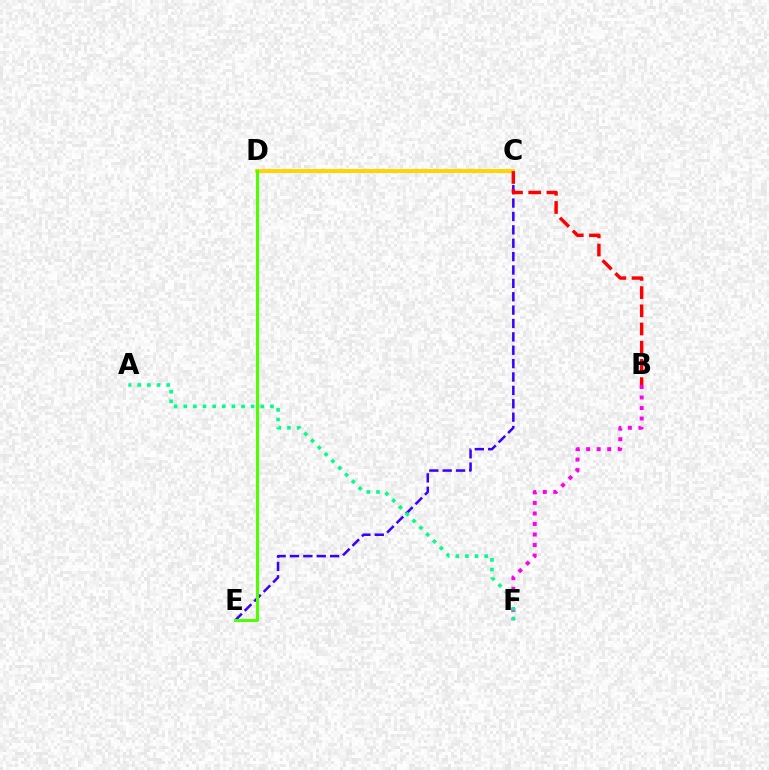{('C', 'D'): [{'color': '#009eff', 'line_style': 'dotted', 'thickness': 2.03}, {'color': '#ffd500', 'line_style': 'solid', 'thickness': 2.82}], ('C', 'E'): [{'color': '#3700ff', 'line_style': 'dashed', 'thickness': 1.82}], ('B', 'F'): [{'color': '#ff00ed', 'line_style': 'dotted', 'thickness': 2.86}], ('D', 'E'): [{'color': '#4fff00', 'line_style': 'solid', 'thickness': 2.19}], ('A', 'F'): [{'color': '#00ff86', 'line_style': 'dotted', 'thickness': 2.62}], ('B', 'C'): [{'color': '#ff0000', 'line_style': 'dashed', 'thickness': 2.47}]}